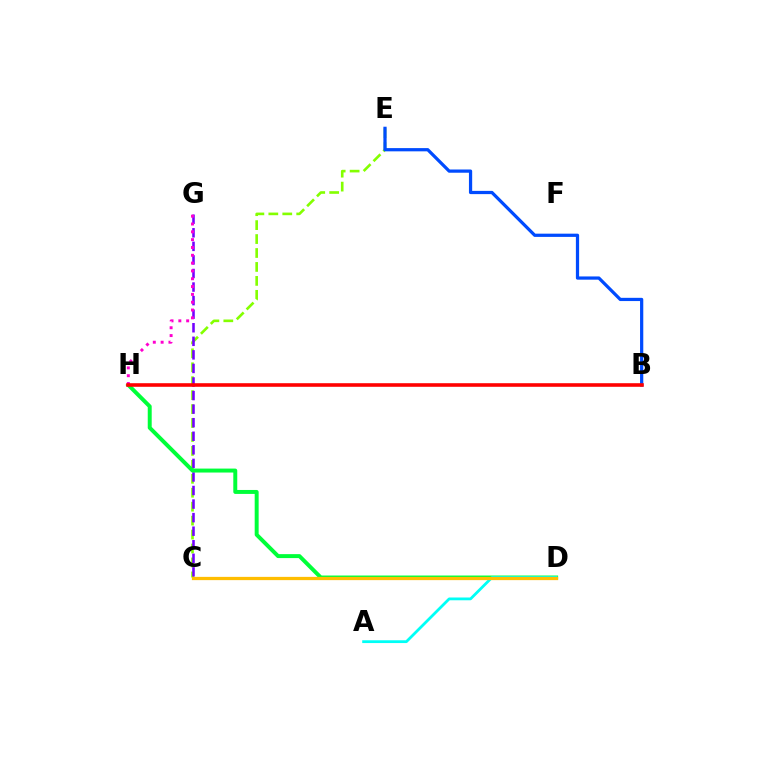{('C', 'E'): [{'color': '#84ff00', 'line_style': 'dashed', 'thickness': 1.89}], ('C', 'G'): [{'color': '#7200ff', 'line_style': 'dashed', 'thickness': 1.84}], ('D', 'H'): [{'color': '#00ff39', 'line_style': 'solid', 'thickness': 2.85}], ('A', 'D'): [{'color': '#00fff6', 'line_style': 'solid', 'thickness': 2.0}], ('B', 'E'): [{'color': '#004bff', 'line_style': 'solid', 'thickness': 2.33}], ('C', 'D'): [{'color': '#ffbd00', 'line_style': 'solid', 'thickness': 2.34}], ('G', 'H'): [{'color': '#ff00cf', 'line_style': 'dotted', 'thickness': 2.12}], ('B', 'H'): [{'color': '#ff0000', 'line_style': 'solid', 'thickness': 2.58}]}